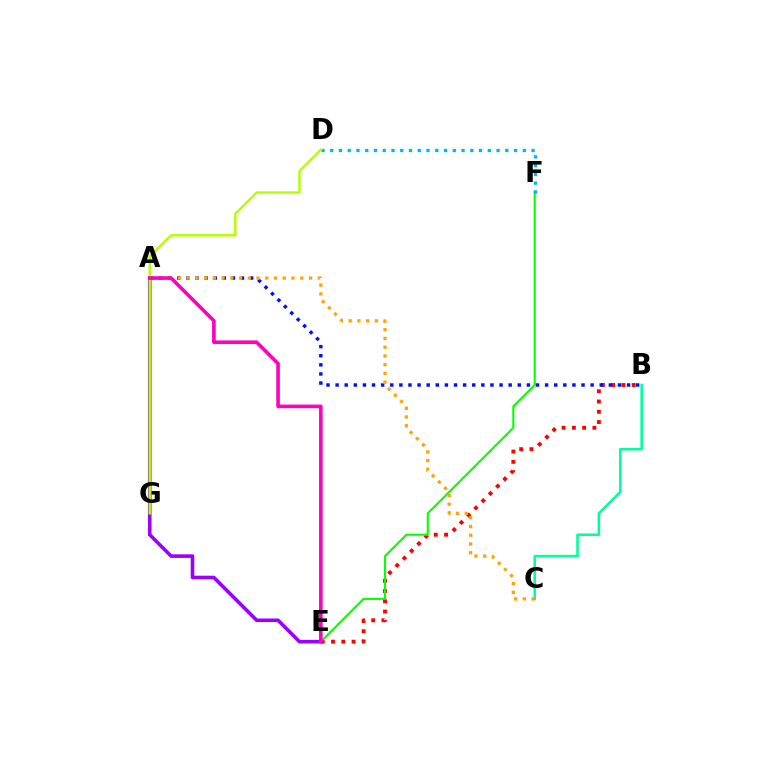{('B', 'E'): [{'color': '#ff0000', 'line_style': 'dotted', 'thickness': 2.79}], ('E', 'F'): [{'color': '#08ff00', 'line_style': 'solid', 'thickness': 1.52}], ('D', 'F'): [{'color': '#00b5ff', 'line_style': 'dotted', 'thickness': 2.38}], ('A', 'B'): [{'color': '#0010ff', 'line_style': 'dotted', 'thickness': 2.47}], ('B', 'C'): [{'color': '#00ff9d', 'line_style': 'solid', 'thickness': 1.85}], ('A', 'E'): [{'color': '#9b00ff', 'line_style': 'solid', 'thickness': 2.58}, {'color': '#ff00bd', 'line_style': 'solid', 'thickness': 2.6}], ('D', 'G'): [{'color': '#b3ff00', 'line_style': 'solid', 'thickness': 1.75}], ('A', 'C'): [{'color': '#ffa500', 'line_style': 'dotted', 'thickness': 2.38}]}